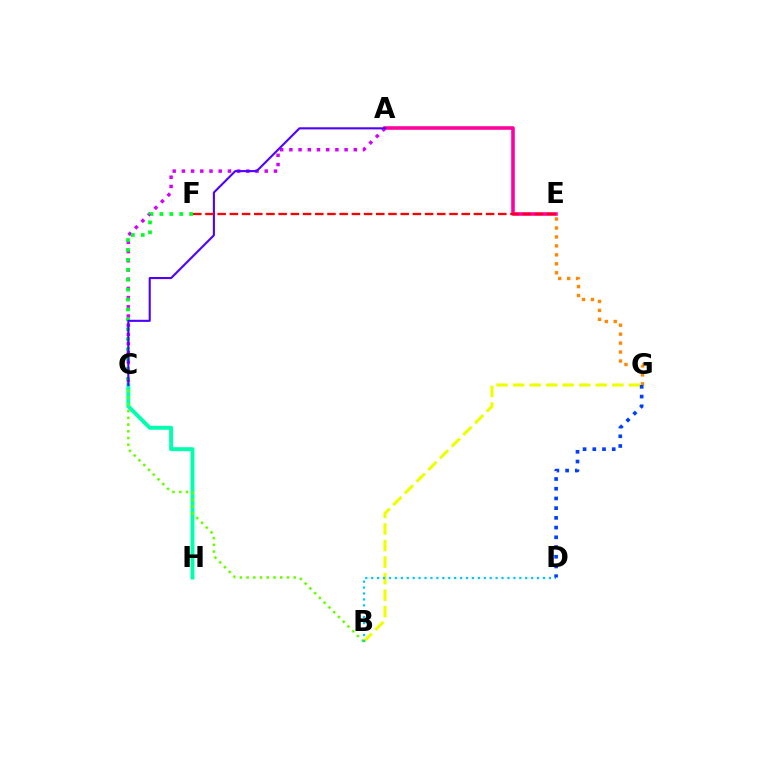{('E', 'G'): [{'color': '#ff8800', 'line_style': 'dotted', 'thickness': 2.43}], ('A', 'C'): [{'color': '#d600ff', 'line_style': 'dotted', 'thickness': 2.5}, {'color': '#4f00ff', 'line_style': 'solid', 'thickness': 1.52}], ('C', 'H'): [{'color': '#00ffaf', 'line_style': 'solid', 'thickness': 2.84}], ('B', 'G'): [{'color': '#eeff00', 'line_style': 'dashed', 'thickness': 2.25}], ('B', 'C'): [{'color': '#66ff00', 'line_style': 'dotted', 'thickness': 1.83}], ('B', 'D'): [{'color': '#00c7ff', 'line_style': 'dotted', 'thickness': 1.61}], ('A', 'E'): [{'color': '#ff00a0', 'line_style': 'solid', 'thickness': 2.57}], ('C', 'F'): [{'color': '#00ff27', 'line_style': 'dotted', 'thickness': 2.69}], ('D', 'G'): [{'color': '#003fff', 'line_style': 'dotted', 'thickness': 2.64}], ('E', 'F'): [{'color': '#ff0000', 'line_style': 'dashed', 'thickness': 1.66}]}